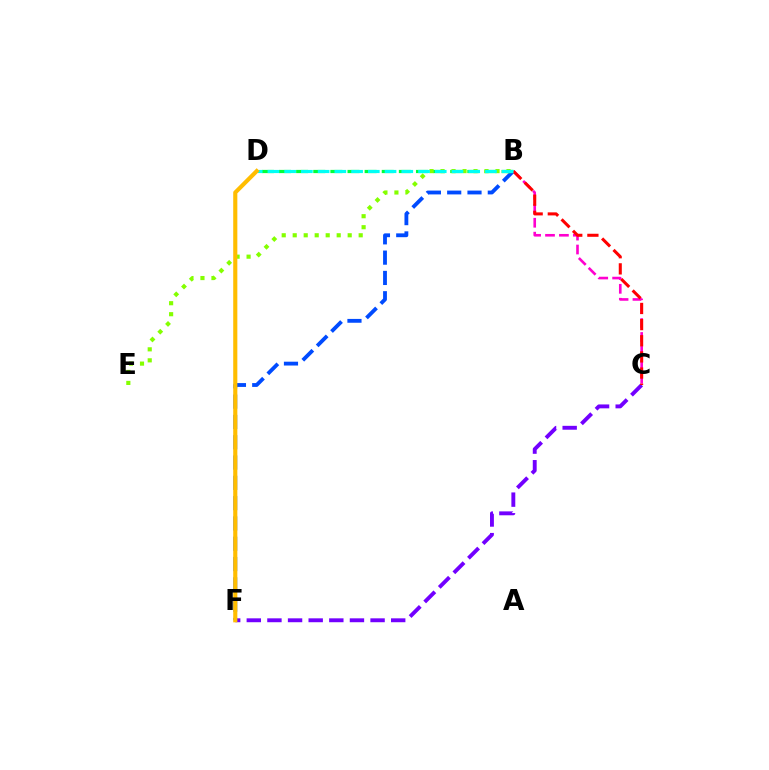{('C', 'F'): [{'color': '#7200ff', 'line_style': 'dashed', 'thickness': 2.8}], ('B', 'F'): [{'color': '#004bff', 'line_style': 'dashed', 'thickness': 2.76}], ('B', 'D'): [{'color': '#00ff39', 'line_style': 'dashed', 'thickness': 2.33}, {'color': '#00fff6', 'line_style': 'dashed', 'thickness': 2.27}], ('B', 'C'): [{'color': '#ff00cf', 'line_style': 'dashed', 'thickness': 1.89}, {'color': '#ff0000', 'line_style': 'dashed', 'thickness': 2.19}], ('B', 'E'): [{'color': '#84ff00', 'line_style': 'dotted', 'thickness': 2.99}], ('D', 'F'): [{'color': '#ffbd00', 'line_style': 'solid', 'thickness': 2.97}]}